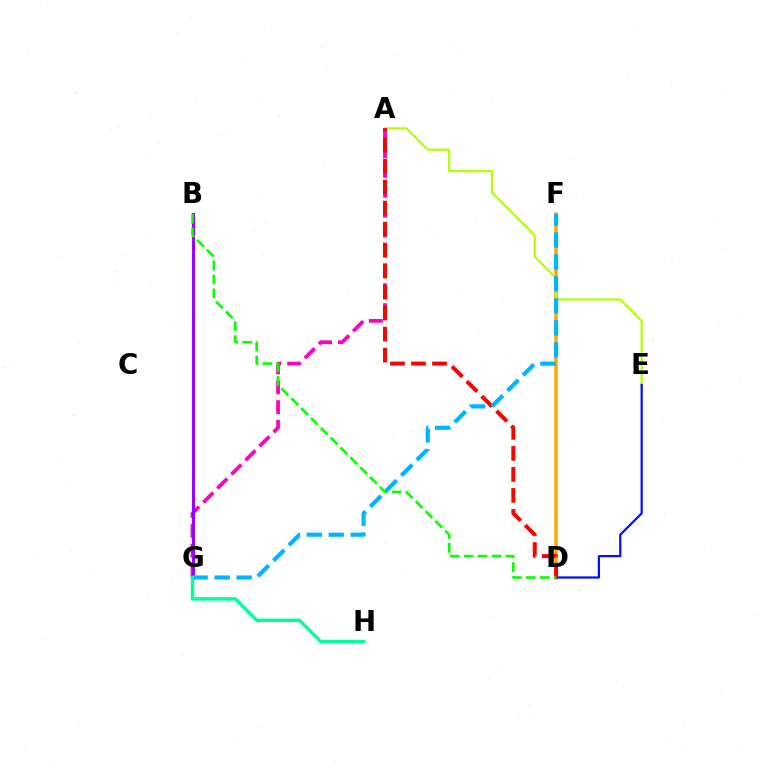{('D', 'F'): [{'color': '#ffa500', 'line_style': 'solid', 'thickness': 2.55}], ('A', 'E'): [{'color': '#b3ff00', 'line_style': 'solid', 'thickness': 1.57}], ('D', 'E'): [{'color': '#0010ff', 'line_style': 'solid', 'thickness': 1.61}], ('A', 'G'): [{'color': '#ff00bd', 'line_style': 'dashed', 'thickness': 2.7}], ('A', 'D'): [{'color': '#ff0000', 'line_style': 'dashed', 'thickness': 2.85}], ('B', 'G'): [{'color': '#9b00ff', 'line_style': 'solid', 'thickness': 2.23}], ('B', 'D'): [{'color': '#08ff00', 'line_style': 'dashed', 'thickness': 1.89}], ('F', 'G'): [{'color': '#00b5ff', 'line_style': 'dashed', 'thickness': 2.98}], ('G', 'H'): [{'color': '#00ff9d', 'line_style': 'solid', 'thickness': 2.47}]}